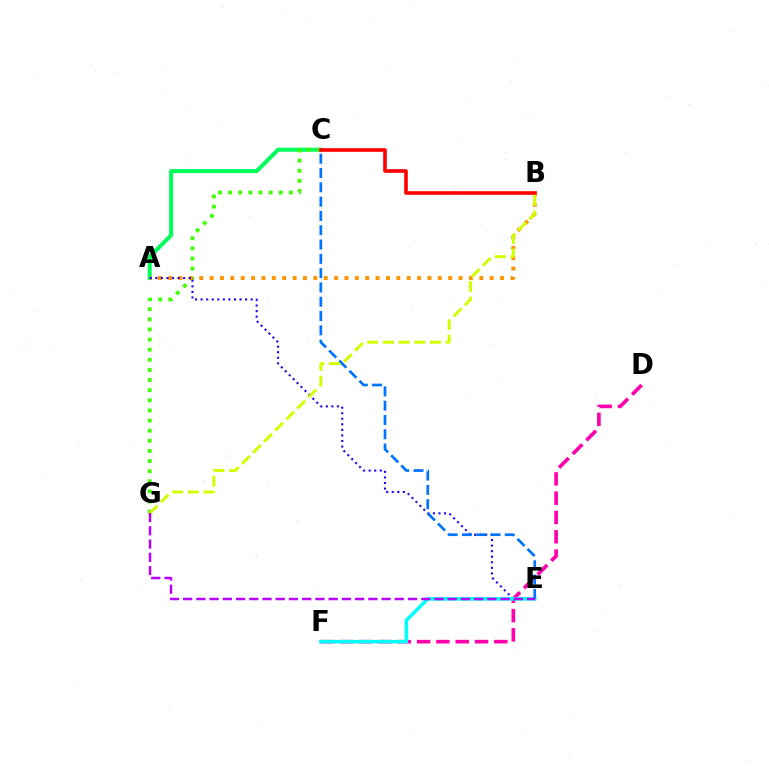{('A', 'C'): [{'color': '#00ff5c', 'line_style': 'solid', 'thickness': 2.9}], ('C', 'G'): [{'color': '#3dff00', 'line_style': 'dotted', 'thickness': 2.75}], ('A', 'B'): [{'color': '#ff9400', 'line_style': 'dotted', 'thickness': 2.82}], ('A', 'E'): [{'color': '#2500ff', 'line_style': 'dotted', 'thickness': 1.51}], ('D', 'F'): [{'color': '#ff00ac', 'line_style': 'dashed', 'thickness': 2.62}], ('B', 'C'): [{'color': '#ff0000', 'line_style': 'solid', 'thickness': 2.6}], ('E', 'F'): [{'color': '#00fff6', 'line_style': 'solid', 'thickness': 2.55}], ('C', 'E'): [{'color': '#0074ff', 'line_style': 'dashed', 'thickness': 1.94}], ('B', 'G'): [{'color': '#d1ff00', 'line_style': 'dashed', 'thickness': 2.13}], ('E', 'G'): [{'color': '#b900ff', 'line_style': 'dashed', 'thickness': 1.8}]}